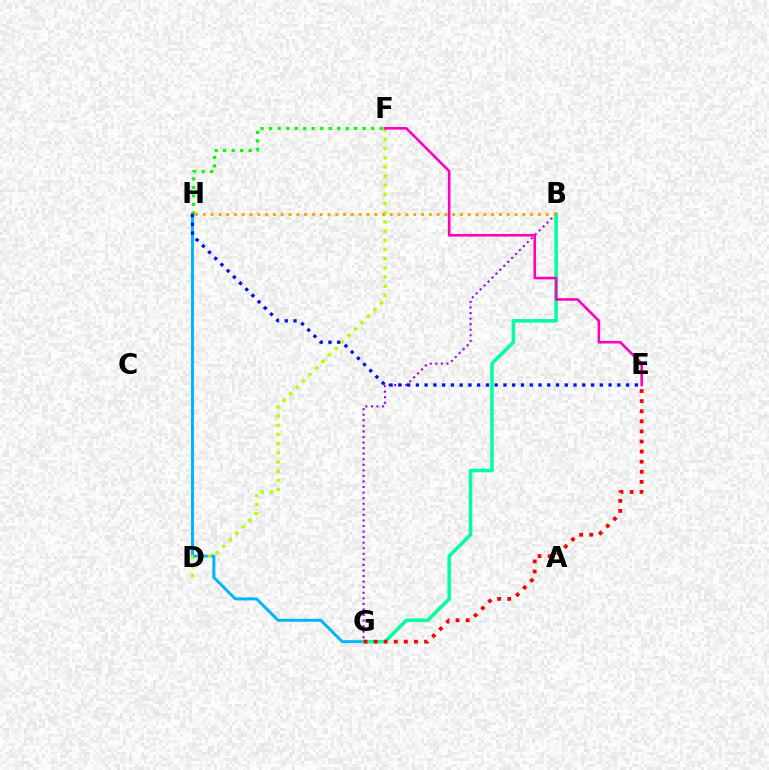{('G', 'H'): [{'color': '#00b5ff', 'line_style': 'solid', 'thickness': 2.13}], ('B', 'G'): [{'color': '#00ff9d', 'line_style': 'solid', 'thickness': 2.53}, {'color': '#9b00ff', 'line_style': 'dotted', 'thickness': 1.51}], ('F', 'H'): [{'color': '#08ff00', 'line_style': 'dotted', 'thickness': 2.31}], ('D', 'F'): [{'color': '#b3ff00', 'line_style': 'dotted', 'thickness': 2.49}], ('E', 'G'): [{'color': '#ff0000', 'line_style': 'dotted', 'thickness': 2.74}], ('B', 'H'): [{'color': '#ffa500', 'line_style': 'dotted', 'thickness': 2.12}], ('E', 'F'): [{'color': '#ff00bd', 'line_style': 'solid', 'thickness': 1.86}], ('E', 'H'): [{'color': '#0010ff', 'line_style': 'dotted', 'thickness': 2.38}]}